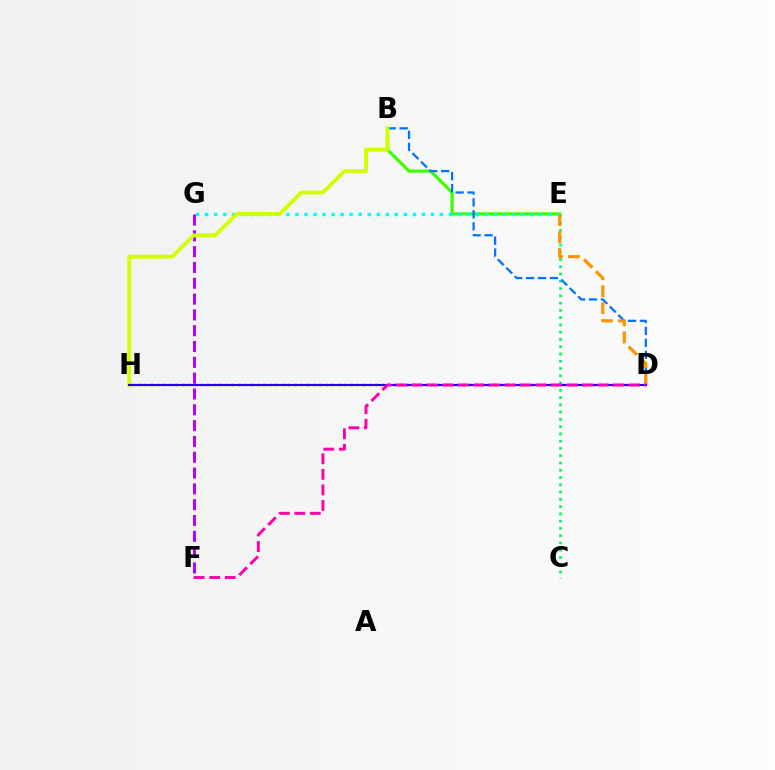{('C', 'E'): [{'color': '#00ff5c', 'line_style': 'dotted', 'thickness': 1.97}], ('D', 'H'): [{'color': '#ff0000', 'line_style': 'dotted', 'thickness': 1.7}, {'color': '#2500ff', 'line_style': 'solid', 'thickness': 1.52}], ('B', 'E'): [{'color': '#3dff00', 'line_style': 'solid', 'thickness': 2.3}], ('F', 'G'): [{'color': '#b900ff', 'line_style': 'dashed', 'thickness': 2.15}], ('B', 'D'): [{'color': '#0074ff', 'line_style': 'dashed', 'thickness': 1.62}], ('E', 'G'): [{'color': '#00fff6', 'line_style': 'dotted', 'thickness': 2.45}], ('D', 'E'): [{'color': '#ff9400', 'line_style': 'dashed', 'thickness': 2.3}], ('B', 'H'): [{'color': '#d1ff00', 'line_style': 'solid', 'thickness': 2.77}], ('D', 'F'): [{'color': '#ff00ac', 'line_style': 'dashed', 'thickness': 2.11}]}